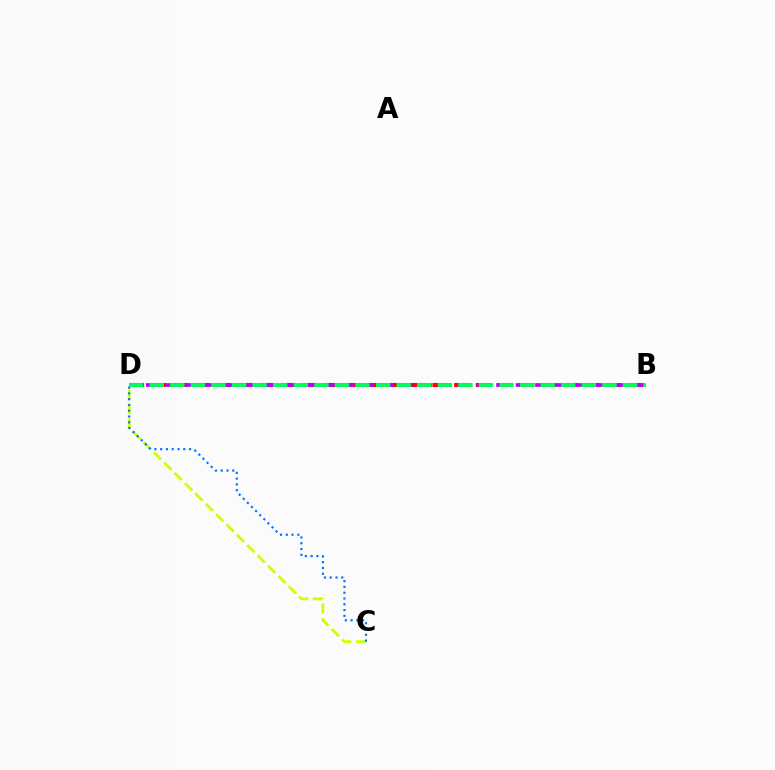{('C', 'D'): [{'color': '#d1ff00', 'line_style': 'dashed', 'thickness': 1.99}, {'color': '#0074ff', 'line_style': 'dotted', 'thickness': 1.57}], ('B', 'D'): [{'color': '#ff0000', 'line_style': 'dashed', 'thickness': 2.94}, {'color': '#b900ff', 'line_style': 'dashed', 'thickness': 2.64}, {'color': '#00ff5c', 'line_style': 'dashed', 'thickness': 2.8}]}